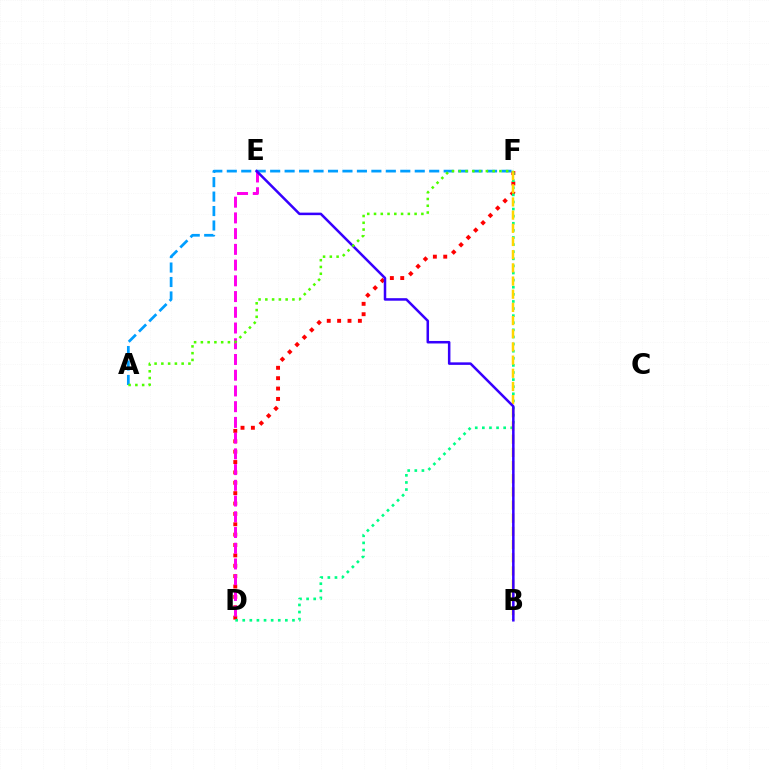{('D', 'F'): [{'color': '#ff0000', 'line_style': 'dotted', 'thickness': 2.82}, {'color': '#00ff86', 'line_style': 'dotted', 'thickness': 1.93}], ('A', 'F'): [{'color': '#009eff', 'line_style': 'dashed', 'thickness': 1.96}, {'color': '#4fff00', 'line_style': 'dotted', 'thickness': 1.84}], ('D', 'E'): [{'color': '#ff00ed', 'line_style': 'dashed', 'thickness': 2.14}], ('B', 'F'): [{'color': '#ffd500', 'line_style': 'dashed', 'thickness': 1.79}], ('B', 'E'): [{'color': '#3700ff', 'line_style': 'solid', 'thickness': 1.81}]}